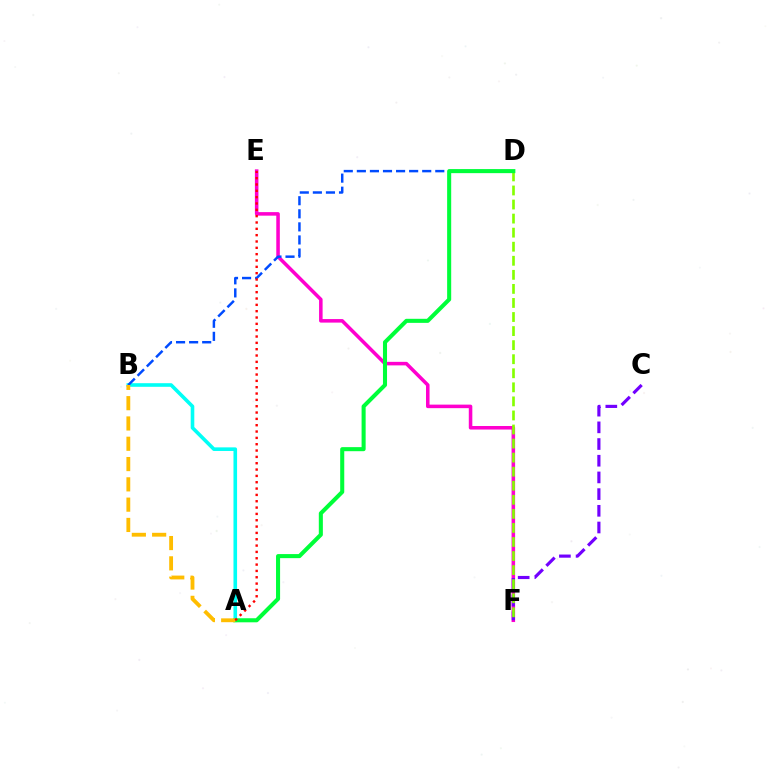{('E', 'F'): [{'color': '#ff00cf', 'line_style': 'solid', 'thickness': 2.55}], ('A', 'B'): [{'color': '#00fff6', 'line_style': 'solid', 'thickness': 2.6}, {'color': '#ffbd00', 'line_style': 'dashed', 'thickness': 2.76}], ('C', 'F'): [{'color': '#7200ff', 'line_style': 'dashed', 'thickness': 2.27}], ('D', 'F'): [{'color': '#84ff00', 'line_style': 'dashed', 'thickness': 1.91}], ('B', 'D'): [{'color': '#004bff', 'line_style': 'dashed', 'thickness': 1.78}], ('A', 'D'): [{'color': '#00ff39', 'line_style': 'solid', 'thickness': 2.92}], ('A', 'E'): [{'color': '#ff0000', 'line_style': 'dotted', 'thickness': 1.72}]}